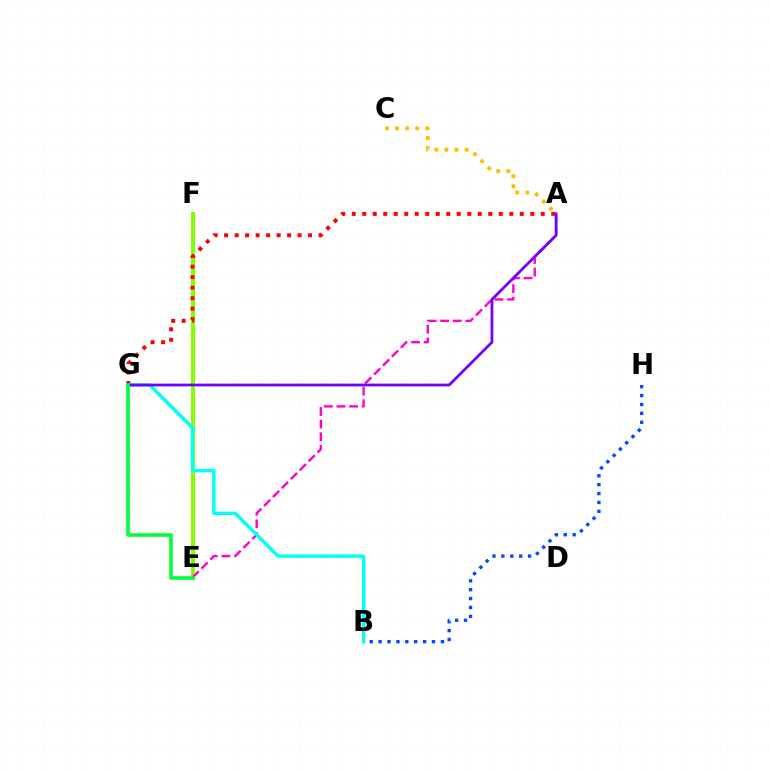{('B', 'H'): [{'color': '#004bff', 'line_style': 'dotted', 'thickness': 2.42}], ('E', 'F'): [{'color': '#84ff00', 'line_style': 'solid', 'thickness': 2.93}], ('A', 'G'): [{'color': '#ff0000', 'line_style': 'dotted', 'thickness': 2.85}, {'color': '#7200ff', 'line_style': 'solid', 'thickness': 1.99}], ('A', 'E'): [{'color': '#ff00cf', 'line_style': 'dashed', 'thickness': 1.72}], ('B', 'G'): [{'color': '#00fff6', 'line_style': 'solid', 'thickness': 2.47}], ('E', 'G'): [{'color': '#00ff39', 'line_style': 'solid', 'thickness': 2.57}], ('A', 'C'): [{'color': '#ffbd00', 'line_style': 'dotted', 'thickness': 2.75}]}